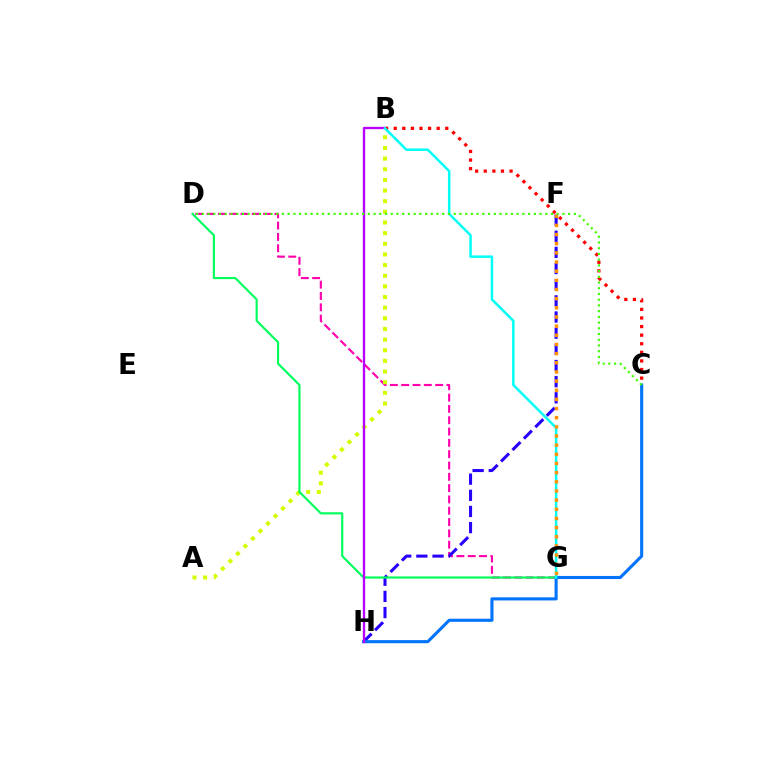{('B', 'C'): [{'color': '#ff0000', 'line_style': 'dotted', 'thickness': 2.33}], ('D', 'G'): [{'color': '#ff00ac', 'line_style': 'dashed', 'thickness': 1.54}, {'color': '#00ff5c', 'line_style': 'solid', 'thickness': 1.56}], ('F', 'H'): [{'color': '#2500ff', 'line_style': 'dashed', 'thickness': 2.2}], ('A', 'B'): [{'color': '#d1ff00', 'line_style': 'dotted', 'thickness': 2.89}], ('C', 'H'): [{'color': '#0074ff', 'line_style': 'solid', 'thickness': 2.23}], ('B', 'H'): [{'color': '#b900ff', 'line_style': 'solid', 'thickness': 1.7}], ('B', 'G'): [{'color': '#00fff6', 'line_style': 'solid', 'thickness': 1.79}], ('F', 'G'): [{'color': '#ff9400', 'line_style': 'dotted', 'thickness': 2.49}], ('C', 'D'): [{'color': '#3dff00', 'line_style': 'dotted', 'thickness': 1.55}]}